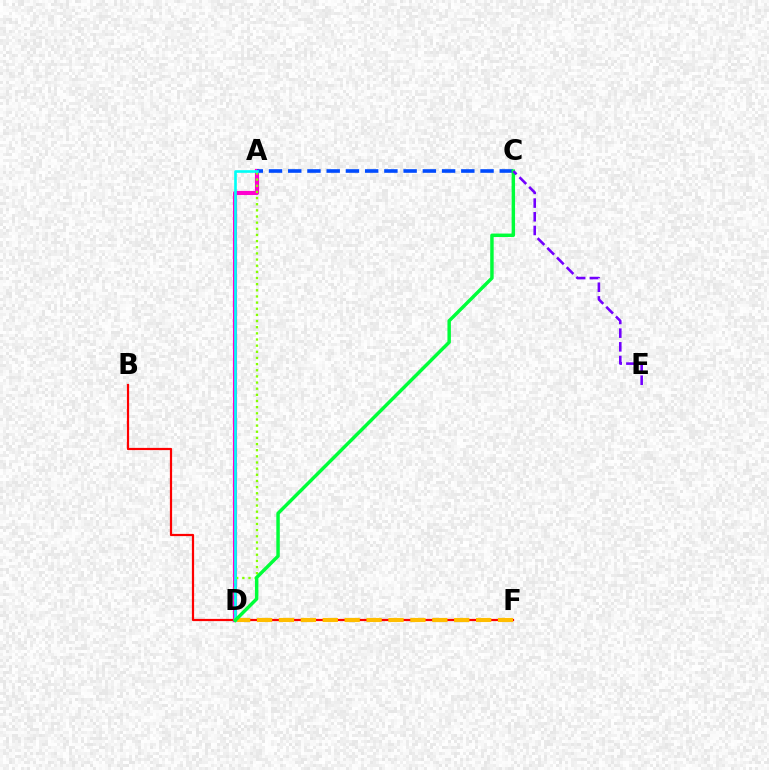{('B', 'F'): [{'color': '#ff0000', 'line_style': 'solid', 'thickness': 1.6}], ('A', 'D'): [{'color': '#ff00cf', 'line_style': 'solid', 'thickness': 2.97}, {'color': '#84ff00', 'line_style': 'dotted', 'thickness': 1.67}, {'color': '#00fff6', 'line_style': 'solid', 'thickness': 1.9}], ('A', 'C'): [{'color': '#004bff', 'line_style': 'dashed', 'thickness': 2.61}], ('D', 'F'): [{'color': '#ffbd00', 'line_style': 'dashed', 'thickness': 2.98}], ('C', 'D'): [{'color': '#00ff39', 'line_style': 'solid', 'thickness': 2.48}], ('C', 'E'): [{'color': '#7200ff', 'line_style': 'dashed', 'thickness': 1.86}]}